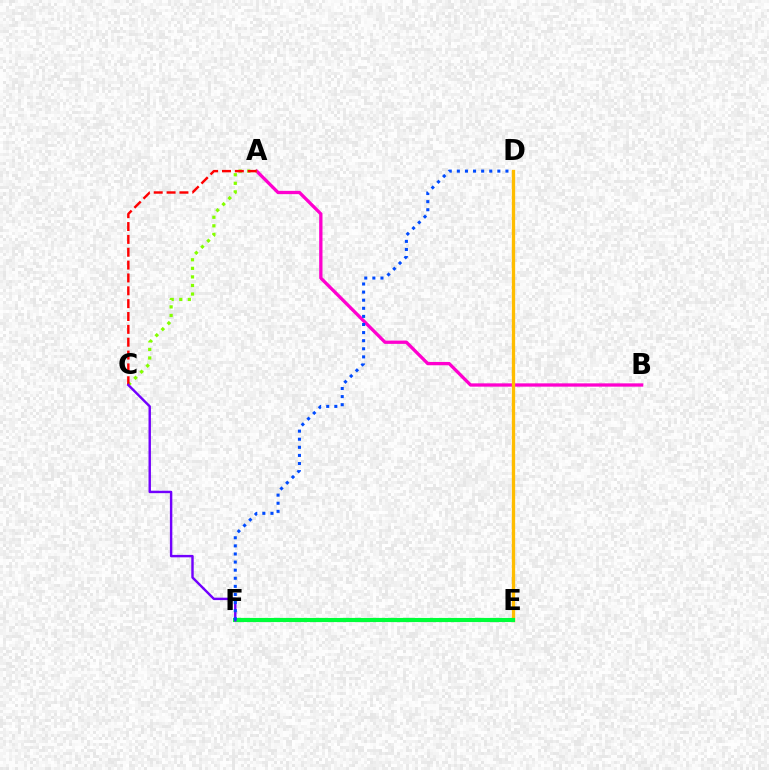{('A', 'B'): [{'color': '#ff00cf', 'line_style': 'solid', 'thickness': 2.37}], ('D', 'E'): [{'color': '#ffbd00', 'line_style': 'solid', 'thickness': 2.38}], ('A', 'C'): [{'color': '#84ff00', 'line_style': 'dotted', 'thickness': 2.33}, {'color': '#ff0000', 'line_style': 'dashed', 'thickness': 1.75}], ('E', 'F'): [{'color': '#00fff6', 'line_style': 'dashed', 'thickness': 2.15}, {'color': '#00ff39', 'line_style': 'solid', 'thickness': 2.98}], ('C', 'F'): [{'color': '#7200ff', 'line_style': 'solid', 'thickness': 1.74}], ('D', 'F'): [{'color': '#004bff', 'line_style': 'dotted', 'thickness': 2.2}]}